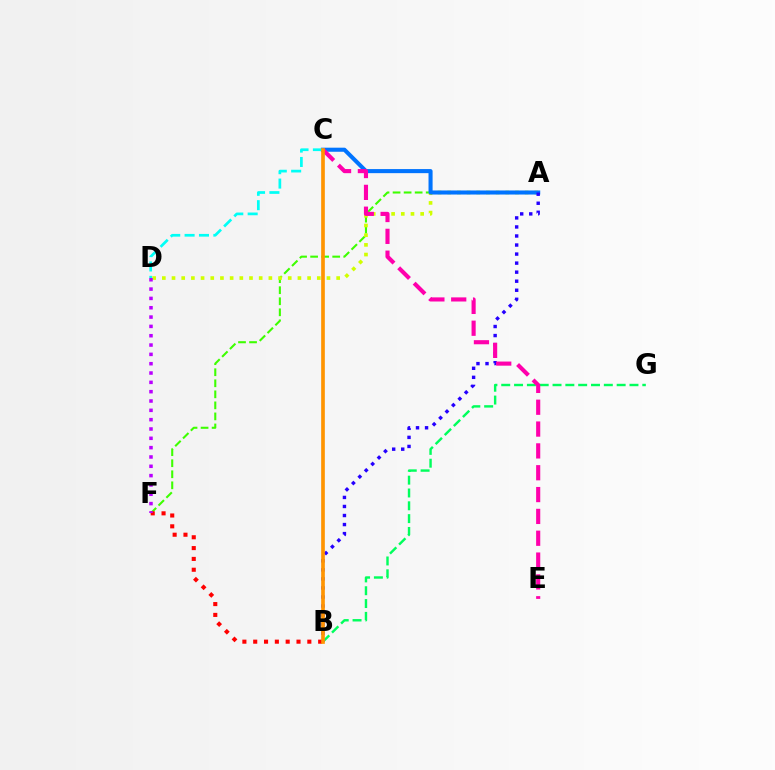{('A', 'F'): [{'color': '#3dff00', 'line_style': 'dashed', 'thickness': 1.5}], ('A', 'D'): [{'color': '#d1ff00', 'line_style': 'dotted', 'thickness': 2.63}], ('B', 'F'): [{'color': '#ff0000', 'line_style': 'dotted', 'thickness': 2.94}], ('A', 'C'): [{'color': '#0074ff', 'line_style': 'solid', 'thickness': 2.93}], ('D', 'F'): [{'color': '#b900ff', 'line_style': 'dotted', 'thickness': 2.53}], ('B', 'G'): [{'color': '#00ff5c', 'line_style': 'dashed', 'thickness': 1.74}], ('C', 'D'): [{'color': '#00fff6', 'line_style': 'dashed', 'thickness': 1.95}], ('A', 'B'): [{'color': '#2500ff', 'line_style': 'dotted', 'thickness': 2.46}], ('C', 'E'): [{'color': '#ff00ac', 'line_style': 'dashed', 'thickness': 2.97}], ('B', 'C'): [{'color': '#ff9400', 'line_style': 'solid', 'thickness': 2.65}]}